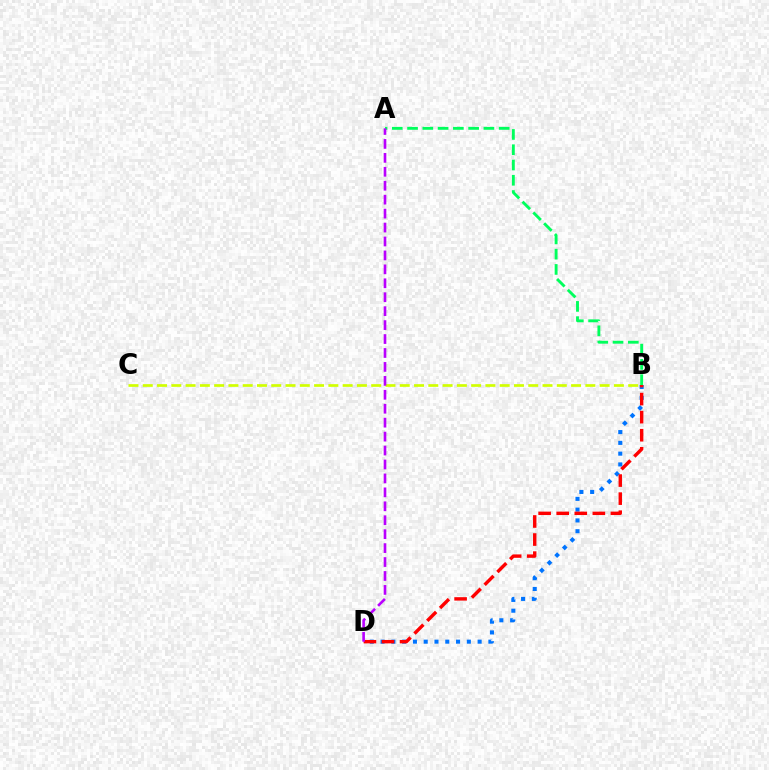{('B', 'D'): [{'color': '#0074ff', 'line_style': 'dotted', 'thickness': 2.93}, {'color': '#ff0000', 'line_style': 'dashed', 'thickness': 2.45}], ('A', 'B'): [{'color': '#00ff5c', 'line_style': 'dashed', 'thickness': 2.07}], ('B', 'C'): [{'color': '#d1ff00', 'line_style': 'dashed', 'thickness': 1.94}], ('A', 'D'): [{'color': '#b900ff', 'line_style': 'dashed', 'thickness': 1.89}]}